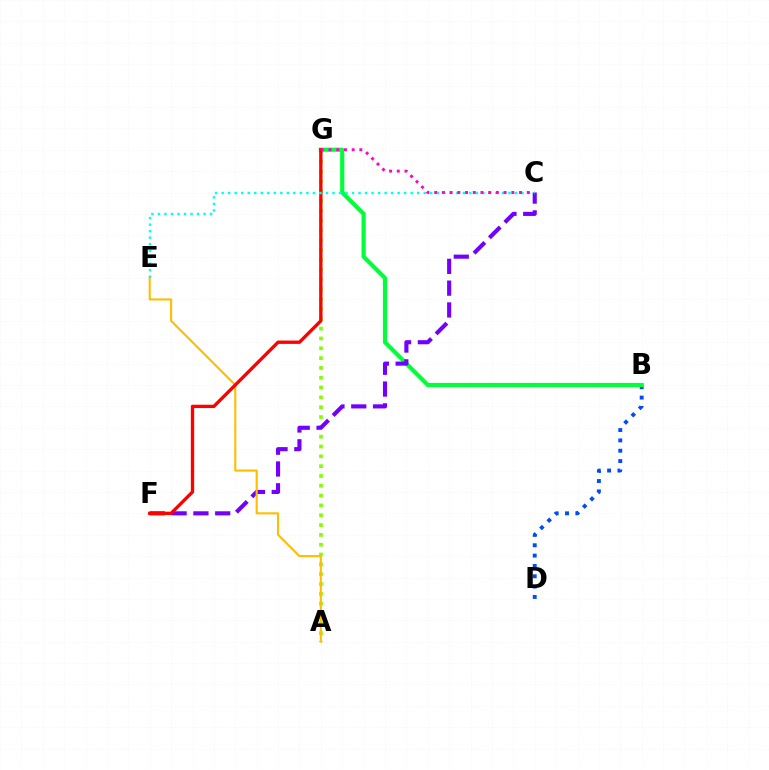{('A', 'G'): [{'color': '#84ff00', 'line_style': 'dotted', 'thickness': 2.67}], ('B', 'D'): [{'color': '#004bff', 'line_style': 'dotted', 'thickness': 2.81}], ('B', 'G'): [{'color': '#00ff39', 'line_style': 'solid', 'thickness': 3.0}], ('C', 'F'): [{'color': '#7200ff', 'line_style': 'dashed', 'thickness': 2.96}], ('A', 'E'): [{'color': '#ffbd00', 'line_style': 'solid', 'thickness': 1.51}], ('F', 'G'): [{'color': '#ff0000', 'line_style': 'solid', 'thickness': 2.4}], ('C', 'E'): [{'color': '#00fff6', 'line_style': 'dotted', 'thickness': 1.77}], ('C', 'G'): [{'color': '#ff00cf', 'line_style': 'dotted', 'thickness': 2.1}]}